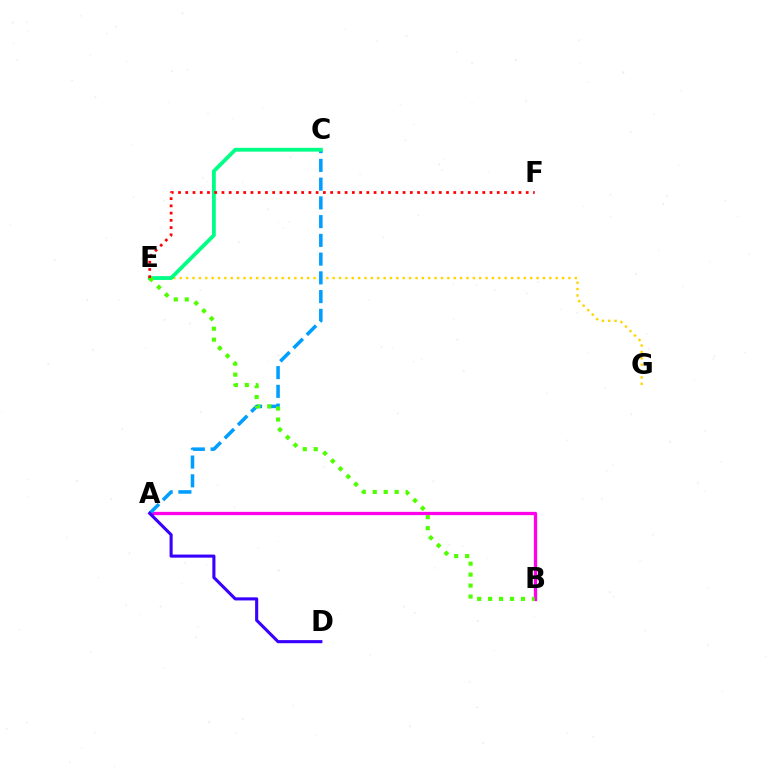{('E', 'G'): [{'color': '#ffd500', 'line_style': 'dotted', 'thickness': 1.73}], ('A', 'B'): [{'color': '#ff00ed', 'line_style': 'solid', 'thickness': 2.37}], ('A', 'C'): [{'color': '#009eff', 'line_style': 'dashed', 'thickness': 2.55}], ('C', 'E'): [{'color': '#00ff86', 'line_style': 'solid', 'thickness': 2.74}], ('B', 'E'): [{'color': '#4fff00', 'line_style': 'dotted', 'thickness': 2.98}], ('A', 'D'): [{'color': '#3700ff', 'line_style': 'solid', 'thickness': 2.23}], ('E', 'F'): [{'color': '#ff0000', 'line_style': 'dotted', 'thickness': 1.97}]}